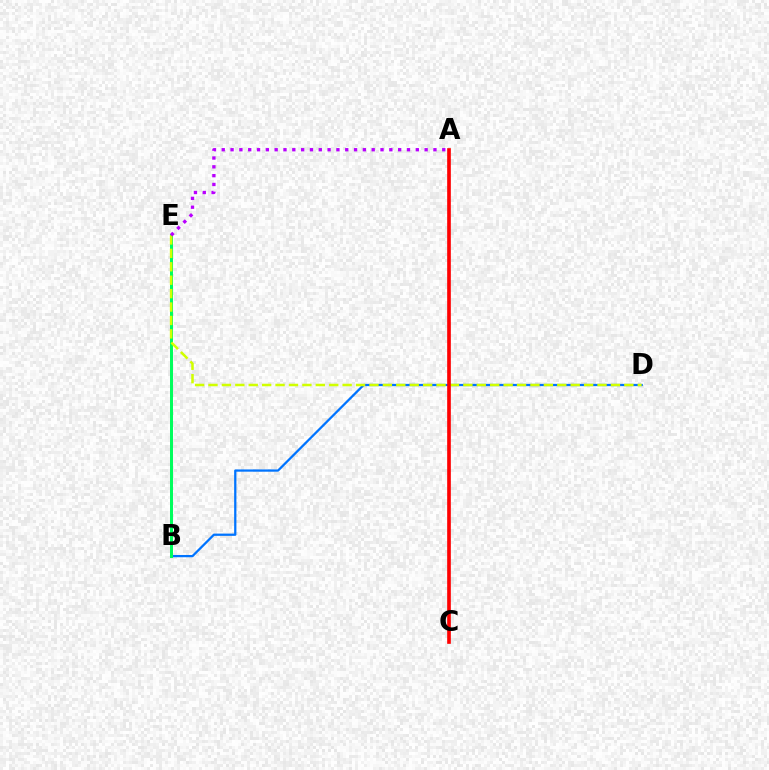{('B', 'D'): [{'color': '#0074ff', 'line_style': 'solid', 'thickness': 1.63}], ('B', 'E'): [{'color': '#00ff5c', 'line_style': 'solid', 'thickness': 2.15}], ('D', 'E'): [{'color': '#d1ff00', 'line_style': 'dashed', 'thickness': 1.82}], ('A', 'C'): [{'color': '#ff0000', 'line_style': 'solid', 'thickness': 2.63}], ('A', 'E'): [{'color': '#b900ff', 'line_style': 'dotted', 'thickness': 2.4}]}